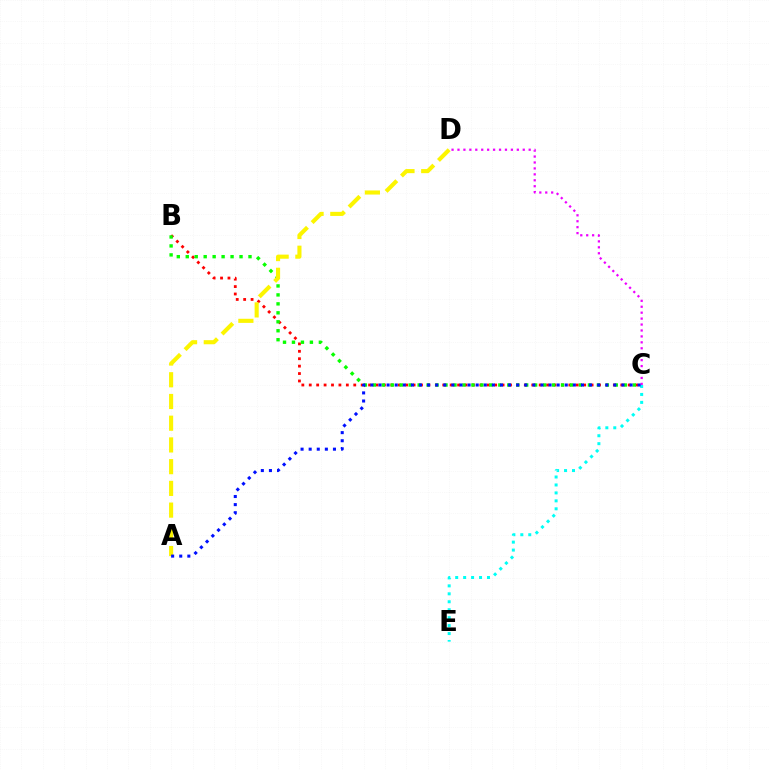{('B', 'C'): [{'color': '#ff0000', 'line_style': 'dotted', 'thickness': 2.02}, {'color': '#08ff00', 'line_style': 'dotted', 'thickness': 2.43}], ('C', 'E'): [{'color': '#00fff6', 'line_style': 'dotted', 'thickness': 2.16}], ('C', 'D'): [{'color': '#ee00ff', 'line_style': 'dotted', 'thickness': 1.61}], ('A', 'D'): [{'color': '#fcf500', 'line_style': 'dashed', 'thickness': 2.95}], ('A', 'C'): [{'color': '#0010ff', 'line_style': 'dotted', 'thickness': 2.2}]}